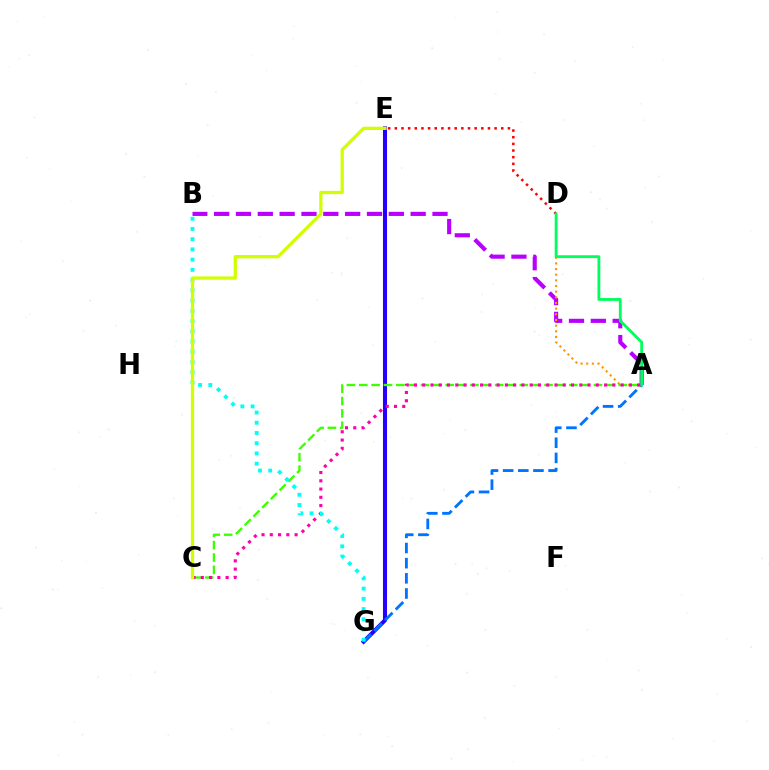{('A', 'B'): [{'color': '#b900ff', 'line_style': 'dashed', 'thickness': 2.97}], ('D', 'E'): [{'color': '#ff0000', 'line_style': 'dotted', 'thickness': 1.81}], ('E', 'G'): [{'color': '#2500ff', 'line_style': 'solid', 'thickness': 2.92}], ('A', 'D'): [{'color': '#ff9400', 'line_style': 'dotted', 'thickness': 1.54}, {'color': '#00ff5c', 'line_style': 'solid', 'thickness': 2.04}], ('A', 'C'): [{'color': '#3dff00', 'line_style': 'dashed', 'thickness': 1.68}, {'color': '#ff00ac', 'line_style': 'dotted', 'thickness': 2.25}], ('A', 'G'): [{'color': '#0074ff', 'line_style': 'dashed', 'thickness': 2.06}], ('B', 'G'): [{'color': '#00fff6', 'line_style': 'dotted', 'thickness': 2.78}], ('C', 'E'): [{'color': '#d1ff00', 'line_style': 'solid', 'thickness': 2.36}]}